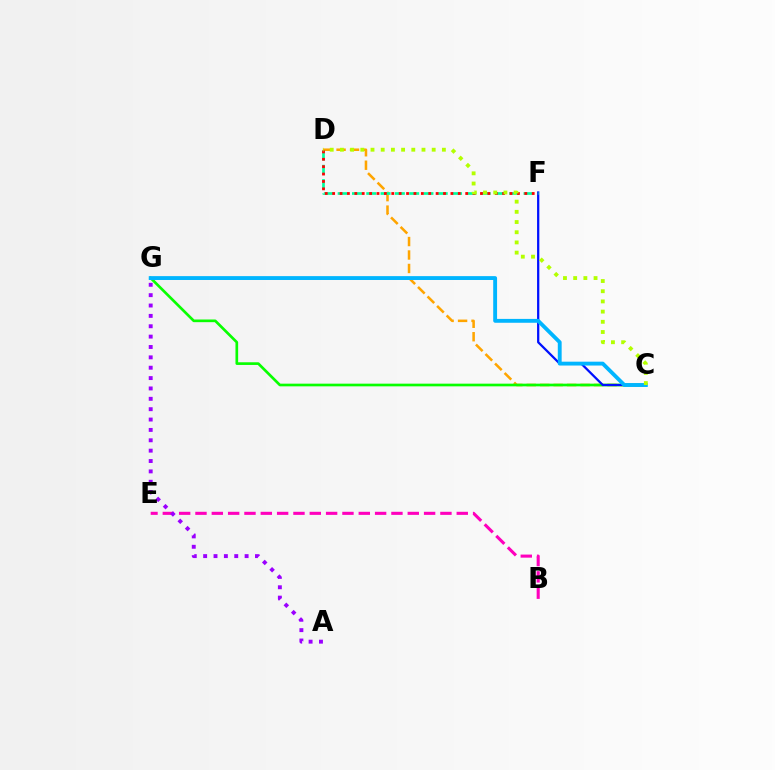{('C', 'D'): [{'color': '#ffa500', 'line_style': 'dashed', 'thickness': 1.83}, {'color': '#b3ff00', 'line_style': 'dotted', 'thickness': 2.77}], ('C', 'G'): [{'color': '#08ff00', 'line_style': 'solid', 'thickness': 1.93}, {'color': '#00b5ff', 'line_style': 'solid', 'thickness': 2.78}], ('C', 'F'): [{'color': '#0010ff', 'line_style': 'solid', 'thickness': 1.62}], ('D', 'F'): [{'color': '#00ff9d', 'line_style': 'dashed', 'thickness': 1.94}, {'color': '#ff0000', 'line_style': 'dotted', 'thickness': 2.01}], ('B', 'E'): [{'color': '#ff00bd', 'line_style': 'dashed', 'thickness': 2.22}], ('A', 'G'): [{'color': '#9b00ff', 'line_style': 'dotted', 'thickness': 2.82}]}